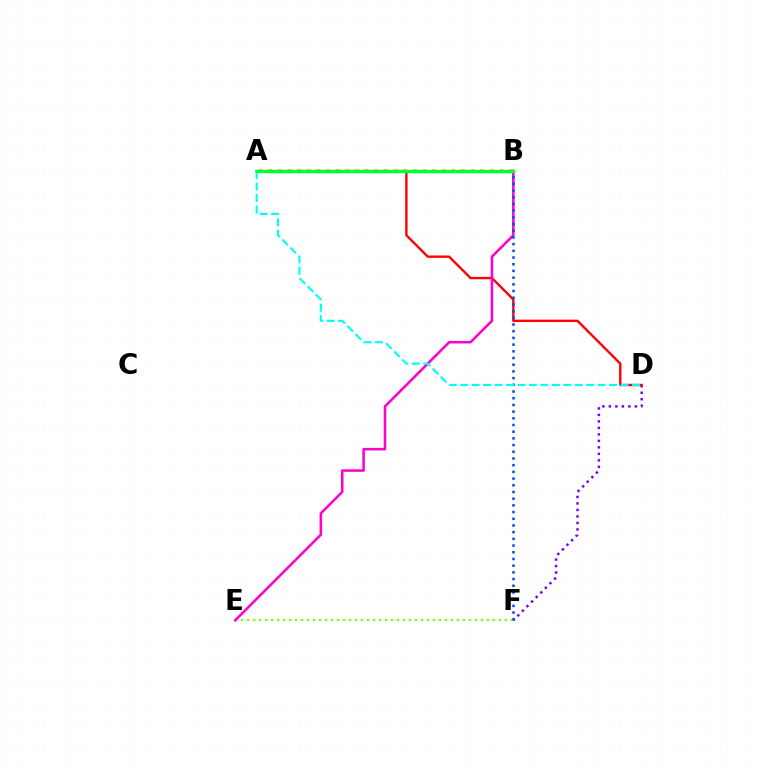{('D', 'F'): [{'color': '#7200ff', 'line_style': 'dotted', 'thickness': 1.76}], ('A', 'B'): [{'color': '#ffbd00', 'line_style': 'dotted', 'thickness': 2.62}, {'color': '#00ff39', 'line_style': 'solid', 'thickness': 2.45}], ('A', 'D'): [{'color': '#ff0000', 'line_style': 'solid', 'thickness': 1.71}, {'color': '#00fff6', 'line_style': 'dashed', 'thickness': 1.56}], ('E', 'F'): [{'color': '#84ff00', 'line_style': 'dotted', 'thickness': 1.63}], ('B', 'E'): [{'color': '#ff00cf', 'line_style': 'solid', 'thickness': 1.83}], ('B', 'F'): [{'color': '#004bff', 'line_style': 'dotted', 'thickness': 1.82}]}